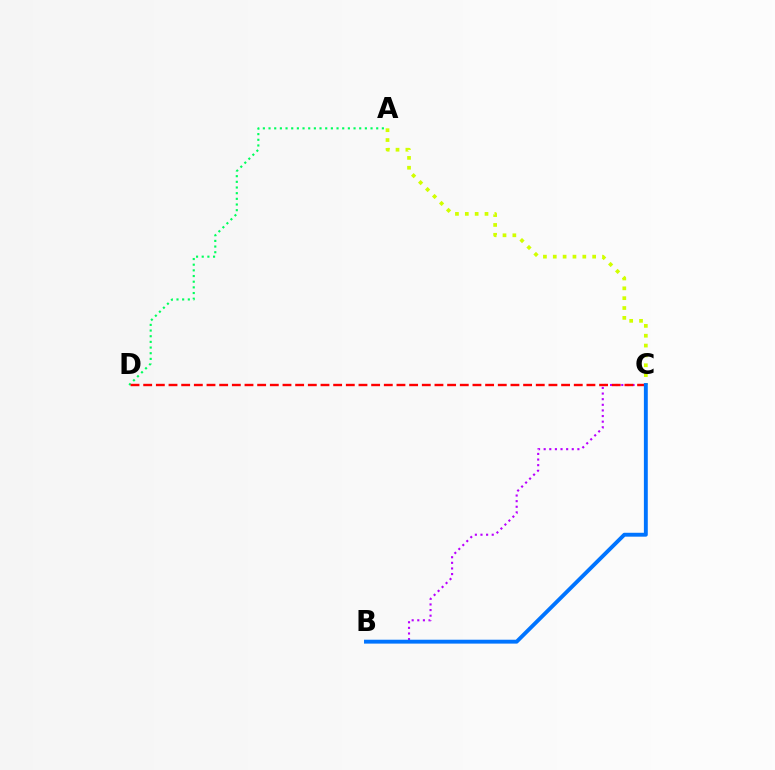{('A', 'D'): [{'color': '#00ff5c', 'line_style': 'dotted', 'thickness': 1.54}], ('B', 'C'): [{'color': '#b900ff', 'line_style': 'dotted', 'thickness': 1.53}, {'color': '#0074ff', 'line_style': 'solid', 'thickness': 2.8}], ('A', 'C'): [{'color': '#d1ff00', 'line_style': 'dotted', 'thickness': 2.68}], ('C', 'D'): [{'color': '#ff0000', 'line_style': 'dashed', 'thickness': 1.72}]}